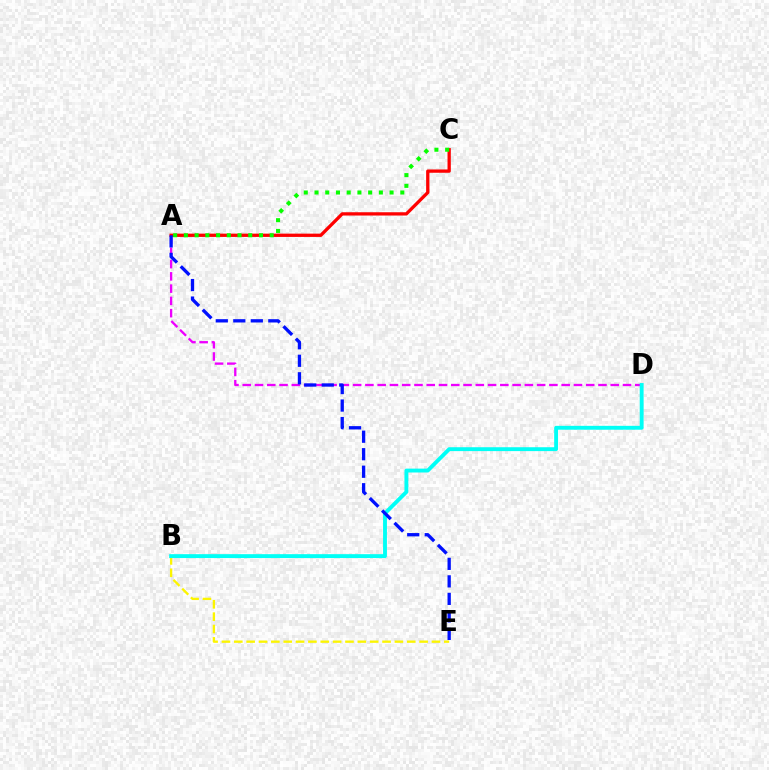{('A', 'D'): [{'color': '#ee00ff', 'line_style': 'dashed', 'thickness': 1.67}], ('A', 'C'): [{'color': '#ff0000', 'line_style': 'solid', 'thickness': 2.37}, {'color': '#08ff00', 'line_style': 'dotted', 'thickness': 2.91}], ('B', 'E'): [{'color': '#fcf500', 'line_style': 'dashed', 'thickness': 1.68}], ('B', 'D'): [{'color': '#00fff6', 'line_style': 'solid', 'thickness': 2.79}], ('A', 'E'): [{'color': '#0010ff', 'line_style': 'dashed', 'thickness': 2.38}]}